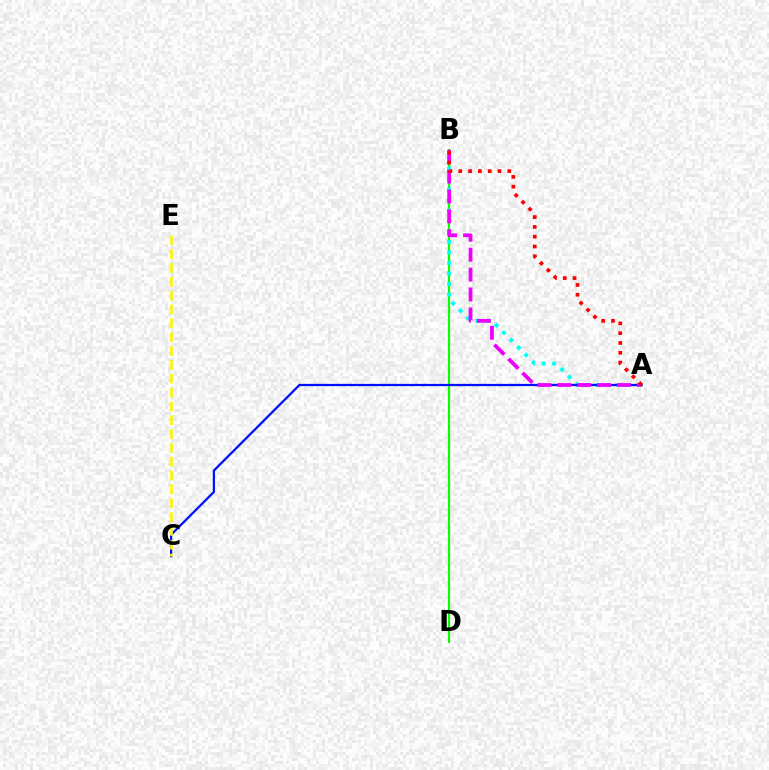{('B', 'D'): [{'color': '#08ff00', 'line_style': 'solid', 'thickness': 1.56}], ('A', 'B'): [{'color': '#00fff6', 'line_style': 'dotted', 'thickness': 2.85}, {'color': '#ee00ff', 'line_style': 'dashed', 'thickness': 2.7}, {'color': '#ff0000', 'line_style': 'dotted', 'thickness': 2.67}], ('A', 'C'): [{'color': '#0010ff', 'line_style': 'solid', 'thickness': 1.62}], ('C', 'E'): [{'color': '#fcf500', 'line_style': 'dashed', 'thickness': 1.88}]}